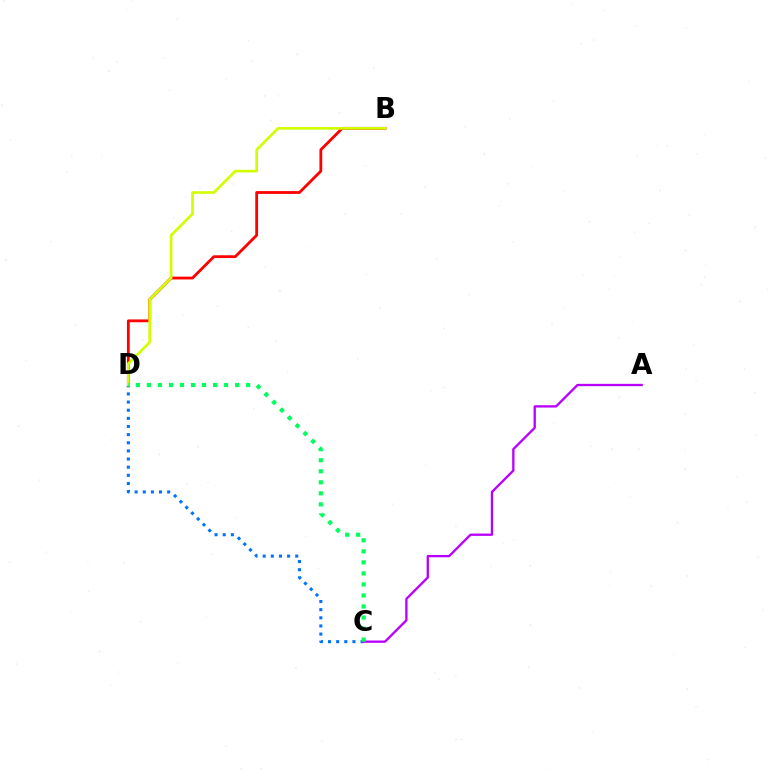{('C', 'D'): [{'color': '#0074ff', 'line_style': 'dotted', 'thickness': 2.21}, {'color': '#00ff5c', 'line_style': 'dotted', 'thickness': 3.0}], ('A', 'C'): [{'color': '#b900ff', 'line_style': 'solid', 'thickness': 1.67}], ('B', 'D'): [{'color': '#ff0000', 'line_style': 'solid', 'thickness': 2.02}, {'color': '#d1ff00', 'line_style': 'solid', 'thickness': 1.91}]}